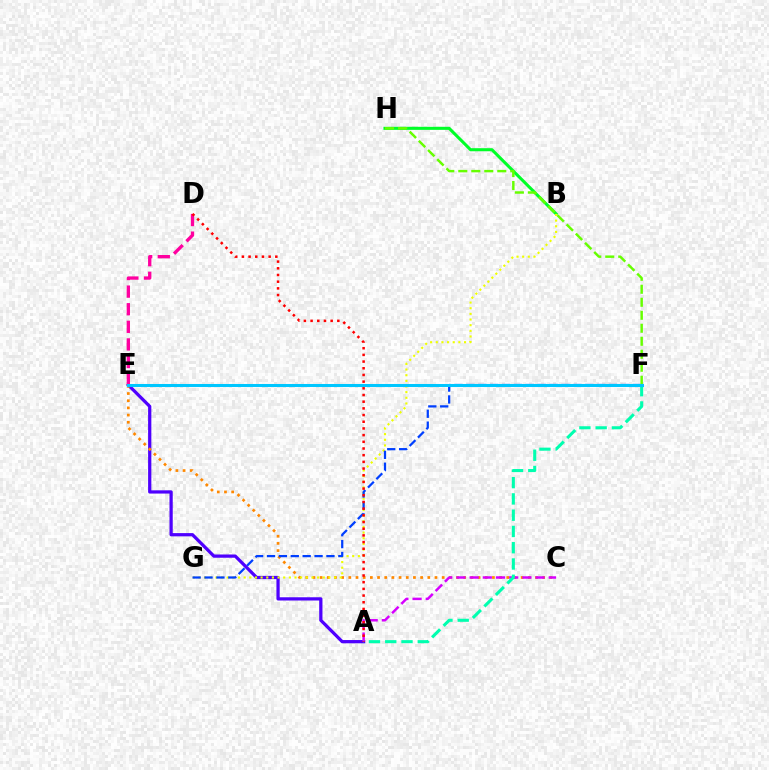{('A', 'E'): [{'color': '#4f00ff', 'line_style': 'solid', 'thickness': 2.34}], ('C', 'E'): [{'color': '#ff8800', 'line_style': 'dotted', 'thickness': 1.95}], ('A', 'C'): [{'color': '#d600ff', 'line_style': 'dashed', 'thickness': 1.79}], ('B', 'H'): [{'color': '#00ff27', 'line_style': 'solid', 'thickness': 2.2}], ('B', 'G'): [{'color': '#eeff00', 'line_style': 'dotted', 'thickness': 1.53}], ('A', 'F'): [{'color': '#00ffaf', 'line_style': 'dashed', 'thickness': 2.21}], ('F', 'G'): [{'color': '#003fff', 'line_style': 'dashed', 'thickness': 1.62}], ('D', 'E'): [{'color': '#ff00a0', 'line_style': 'dashed', 'thickness': 2.39}], ('F', 'H'): [{'color': '#66ff00', 'line_style': 'dashed', 'thickness': 1.77}], ('A', 'D'): [{'color': '#ff0000', 'line_style': 'dotted', 'thickness': 1.82}], ('E', 'F'): [{'color': '#00c7ff', 'line_style': 'solid', 'thickness': 2.19}]}